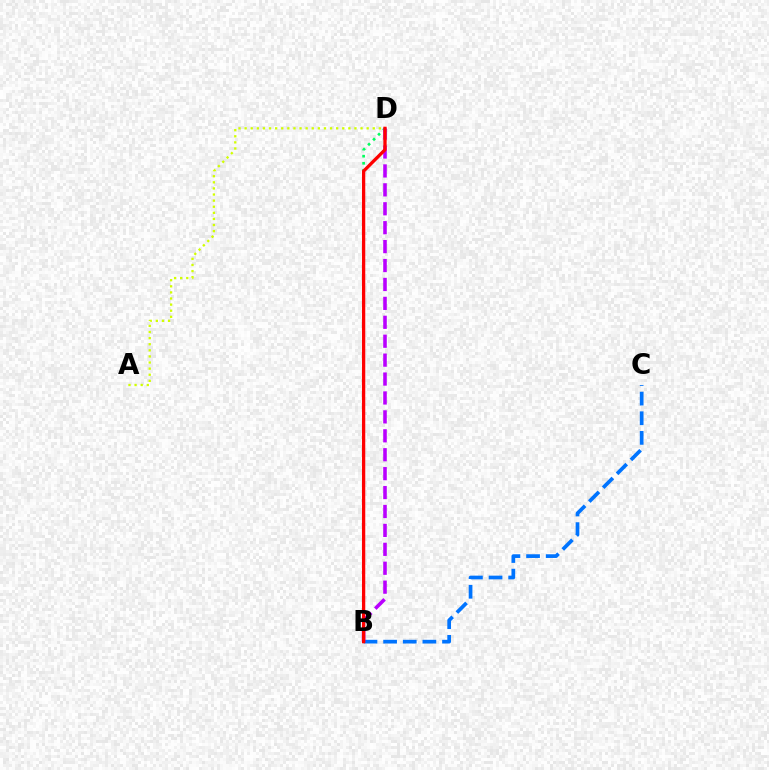{('B', 'D'): [{'color': '#00ff5c', 'line_style': 'dotted', 'thickness': 1.92}, {'color': '#b900ff', 'line_style': 'dashed', 'thickness': 2.57}, {'color': '#ff0000', 'line_style': 'solid', 'thickness': 2.37}], ('A', 'D'): [{'color': '#d1ff00', 'line_style': 'dotted', 'thickness': 1.66}], ('B', 'C'): [{'color': '#0074ff', 'line_style': 'dashed', 'thickness': 2.67}]}